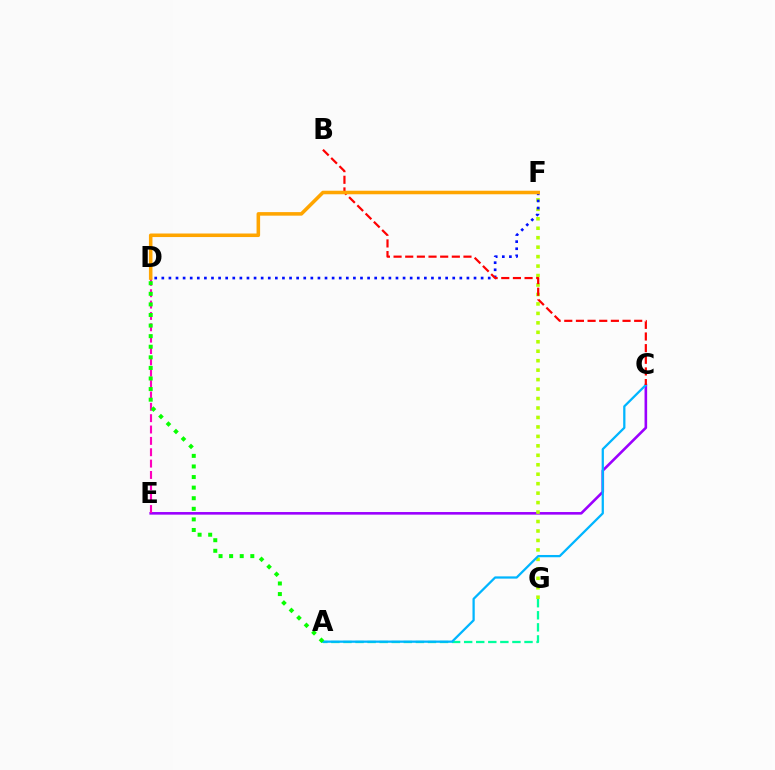{('C', 'E'): [{'color': '#9b00ff', 'line_style': 'solid', 'thickness': 1.88}], ('F', 'G'): [{'color': '#b3ff00', 'line_style': 'dotted', 'thickness': 2.57}], ('D', 'F'): [{'color': '#0010ff', 'line_style': 'dotted', 'thickness': 1.93}, {'color': '#ffa500', 'line_style': 'solid', 'thickness': 2.56}], ('A', 'G'): [{'color': '#00ff9d', 'line_style': 'dashed', 'thickness': 1.64}], ('D', 'E'): [{'color': '#ff00bd', 'line_style': 'dashed', 'thickness': 1.54}], ('A', 'C'): [{'color': '#00b5ff', 'line_style': 'solid', 'thickness': 1.63}], ('B', 'C'): [{'color': '#ff0000', 'line_style': 'dashed', 'thickness': 1.58}], ('A', 'D'): [{'color': '#08ff00', 'line_style': 'dotted', 'thickness': 2.88}]}